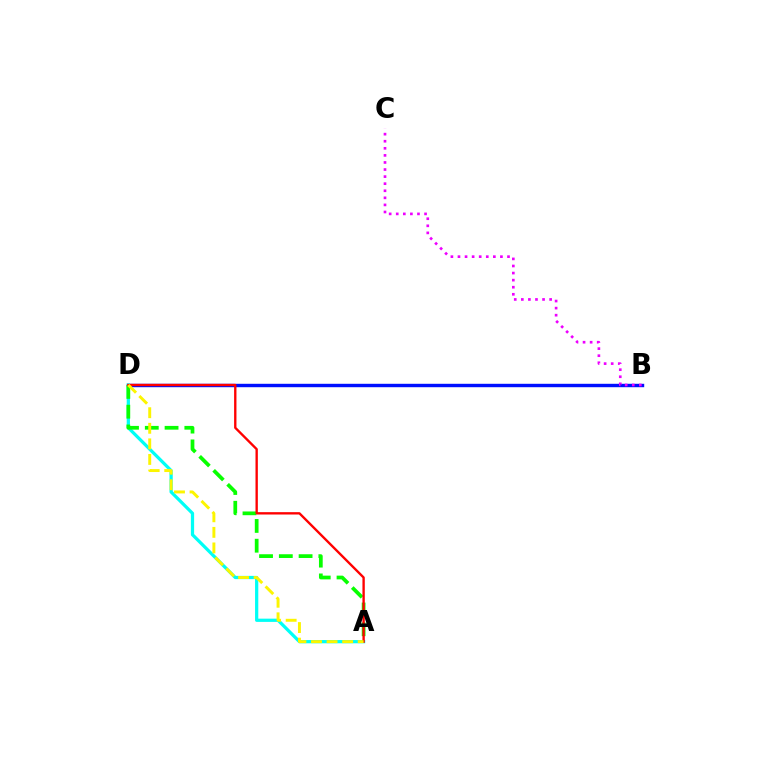{('B', 'D'): [{'color': '#0010ff', 'line_style': 'solid', 'thickness': 2.46}], ('A', 'D'): [{'color': '#00fff6', 'line_style': 'solid', 'thickness': 2.34}, {'color': '#08ff00', 'line_style': 'dashed', 'thickness': 2.69}, {'color': '#ff0000', 'line_style': 'solid', 'thickness': 1.69}, {'color': '#fcf500', 'line_style': 'dashed', 'thickness': 2.12}], ('B', 'C'): [{'color': '#ee00ff', 'line_style': 'dotted', 'thickness': 1.92}]}